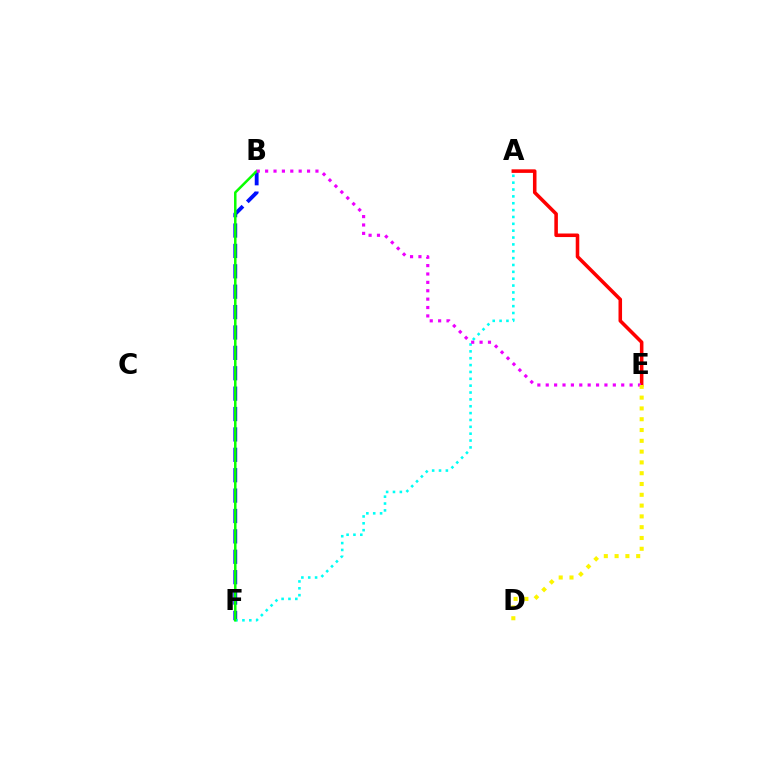{('A', 'E'): [{'color': '#ff0000', 'line_style': 'solid', 'thickness': 2.56}], ('B', 'F'): [{'color': '#0010ff', 'line_style': 'dashed', 'thickness': 2.77}, {'color': '#08ff00', 'line_style': 'solid', 'thickness': 1.8}], ('A', 'F'): [{'color': '#00fff6', 'line_style': 'dotted', 'thickness': 1.86}], ('B', 'E'): [{'color': '#ee00ff', 'line_style': 'dotted', 'thickness': 2.28}], ('D', 'E'): [{'color': '#fcf500', 'line_style': 'dotted', 'thickness': 2.93}]}